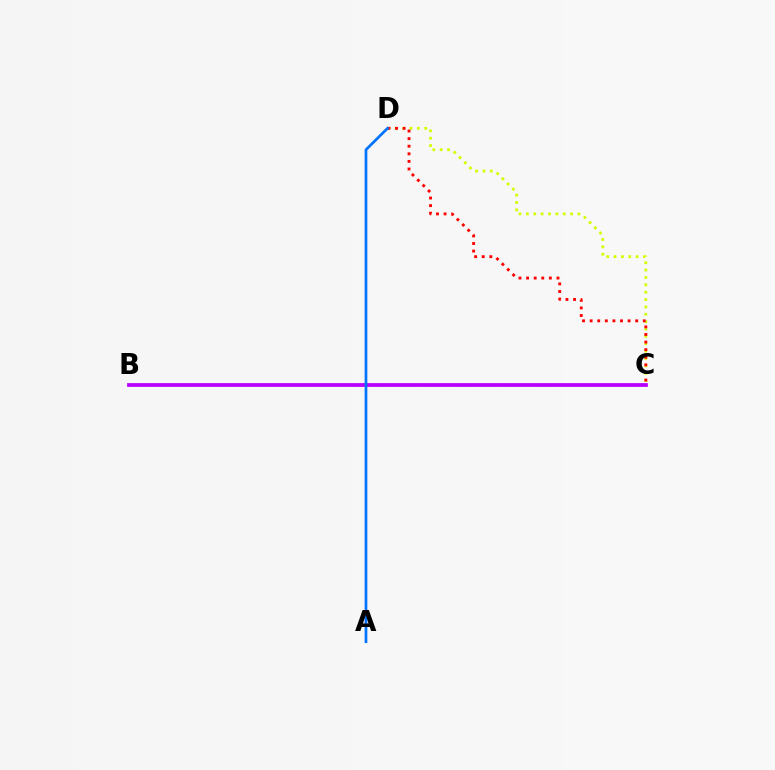{('B', 'C'): [{'color': '#00ff5c', 'line_style': 'dotted', 'thickness': 1.68}, {'color': '#b900ff', 'line_style': 'solid', 'thickness': 2.7}], ('C', 'D'): [{'color': '#d1ff00', 'line_style': 'dotted', 'thickness': 2.0}, {'color': '#ff0000', 'line_style': 'dotted', 'thickness': 2.06}], ('A', 'D'): [{'color': '#0074ff', 'line_style': 'solid', 'thickness': 1.97}]}